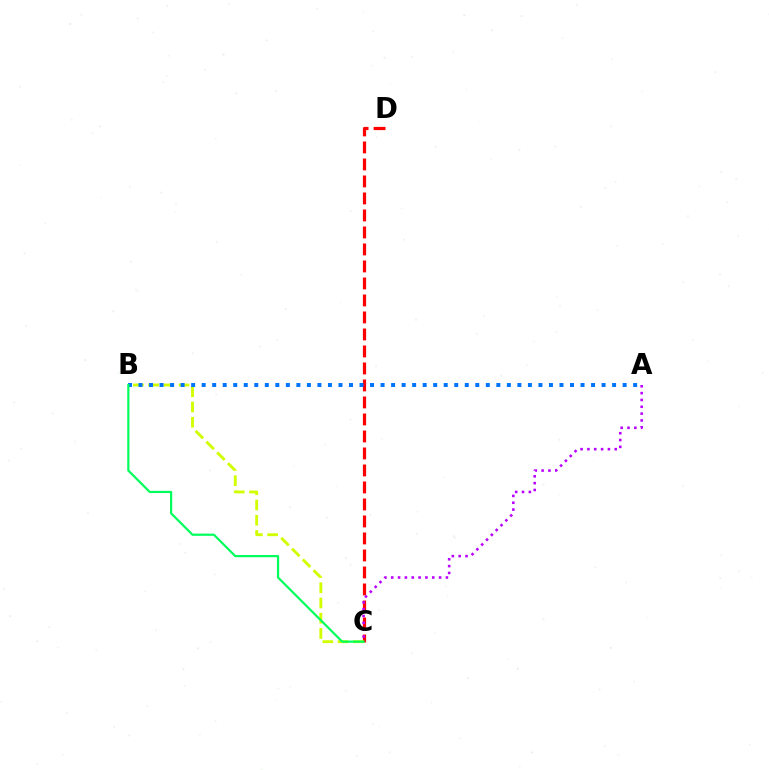{('C', 'D'): [{'color': '#ff0000', 'line_style': 'dashed', 'thickness': 2.31}], ('B', 'C'): [{'color': '#d1ff00', 'line_style': 'dashed', 'thickness': 2.07}, {'color': '#00ff5c', 'line_style': 'solid', 'thickness': 1.59}], ('A', 'B'): [{'color': '#0074ff', 'line_style': 'dotted', 'thickness': 2.86}], ('A', 'C'): [{'color': '#b900ff', 'line_style': 'dotted', 'thickness': 1.86}]}